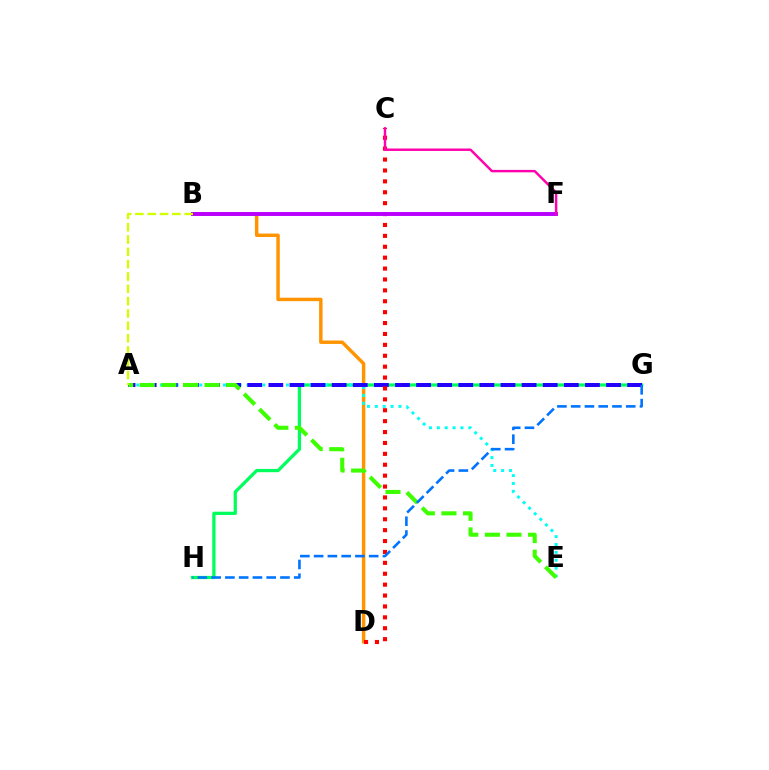{('G', 'H'): [{'color': '#00ff5c', 'line_style': 'solid', 'thickness': 2.35}, {'color': '#0074ff', 'line_style': 'dashed', 'thickness': 1.87}], ('B', 'D'): [{'color': '#ff9400', 'line_style': 'solid', 'thickness': 2.48}], ('A', 'E'): [{'color': '#00fff6', 'line_style': 'dotted', 'thickness': 2.14}, {'color': '#3dff00', 'line_style': 'dashed', 'thickness': 2.94}], ('A', 'G'): [{'color': '#2500ff', 'line_style': 'dashed', 'thickness': 2.87}], ('C', 'D'): [{'color': '#ff0000', 'line_style': 'dotted', 'thickness': 2.96}], ('B', 'F'): [{'color': '#b900ff', 'line_style': 'solid', 'thickness': 2.82}], ('A', 'B'): [{'color': '#d1ff00', 'line_style': 'dashed', 'thickness': 1.67}], ('C', 'F'): [{'color': '#ff00ac', 'line_style': 'solid', 'thickness': 1.75}]}